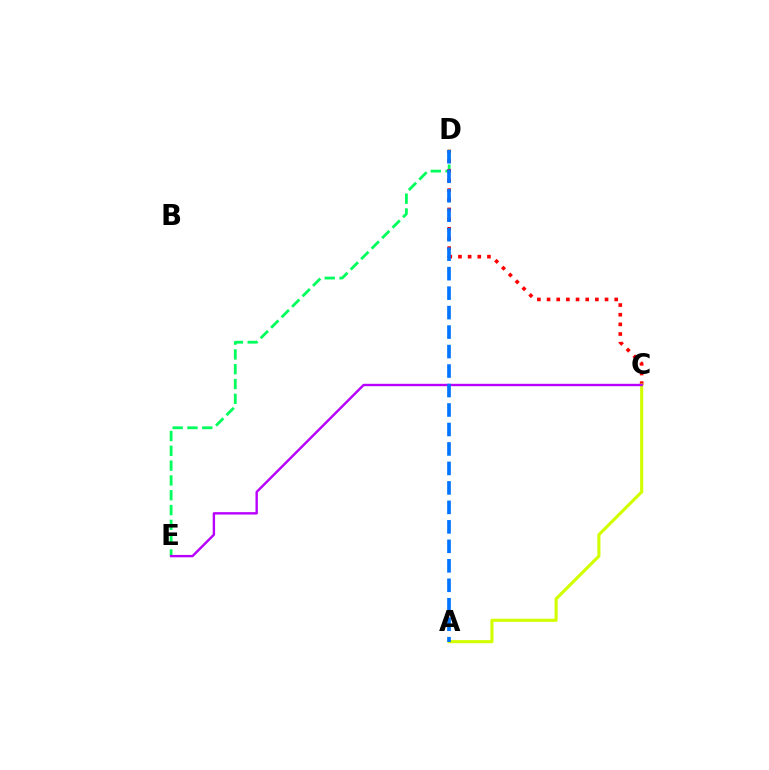{('D', 'E'): [{'color': '#00ff5c', 'line_style': 'dashed', 'thickness': 2.01}], ('C', 'D'): [{'color': '#ff0000', 'line_style': 'dotted', 'thickness': 2.63}], ('A', 'C'): [{'color': '#d1ff00', 'line_style': 'solid', 'thickness': 2.24}], ('C', 'E'): [{'color': '#b900ff', 'line_style': 'solid', 'thickness': 1.72}], ('A', 'D'): [{'color': '#0074ff', 'line_style': 'dashed', 'thickness': 2.65}]}